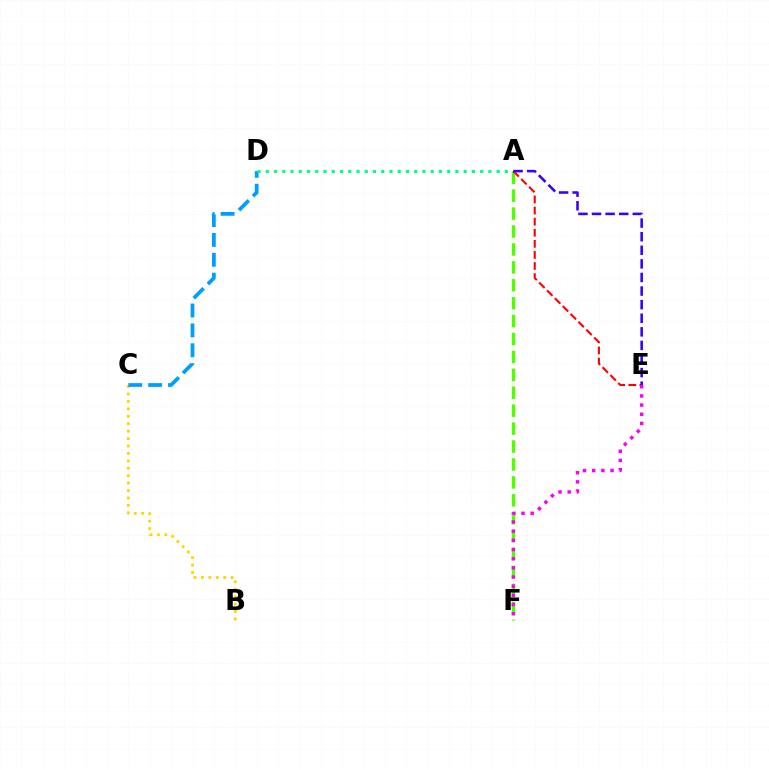{('B', 'C'): [{'color': '#ffd500', 'line_style': 'dotted', 'thickness': 2.02}], ('A', 'F'): [{'color': '#4fff00', 'line_style': 'dashed', 'thickness': 2.43}], ('C', 'D'): [{'color': '#009eff', 'line_style': 'dashed', 'thickness': 2.7}], ('A', 'D'): [{'color': '#00ff86', 'line_style': 'dotted', 'thickness': 2.24}], ('A', 'E'): [{'color': '#ff0000', 'line_style': 'dashed', 'thickness': 1.51}, {'color': '#3700ff', 'line_style': 'dashed', 'thickness': 1.85}], ('E', 'F'): [{'color': '#ff00ed', 'line_style': 'dotted', 'thickness': 2.49}]}